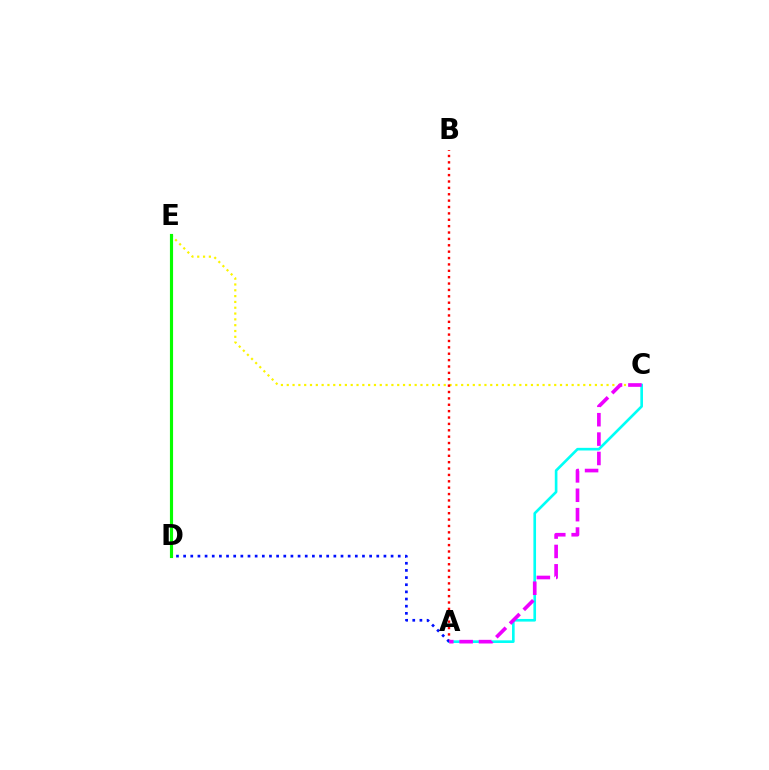{('C', 'E'): [{'color': '#fcf500', 'line_style': 'dotted', 'thickness': 1.58}], ('A', 'B'): [{'color': '#ff0000', 'line_style': 'dotted', 'thickness': 1.73}], ('A', 'C'): [{'color': '#00fff6', 'line_style': 'solid', 'thickness': 1.9}, {'color': '#ee00ff', 'line_style': 'dashed', 'thickness': 2.63}], ('A', 'D'): [{'color': '#0010ff', 'line_style': 'dotted', 'thickness': 1.94}], ('D', 'E'): [{'color': '#08ff00', 'line_style': 'solid', 'thickness': 2.27}]}